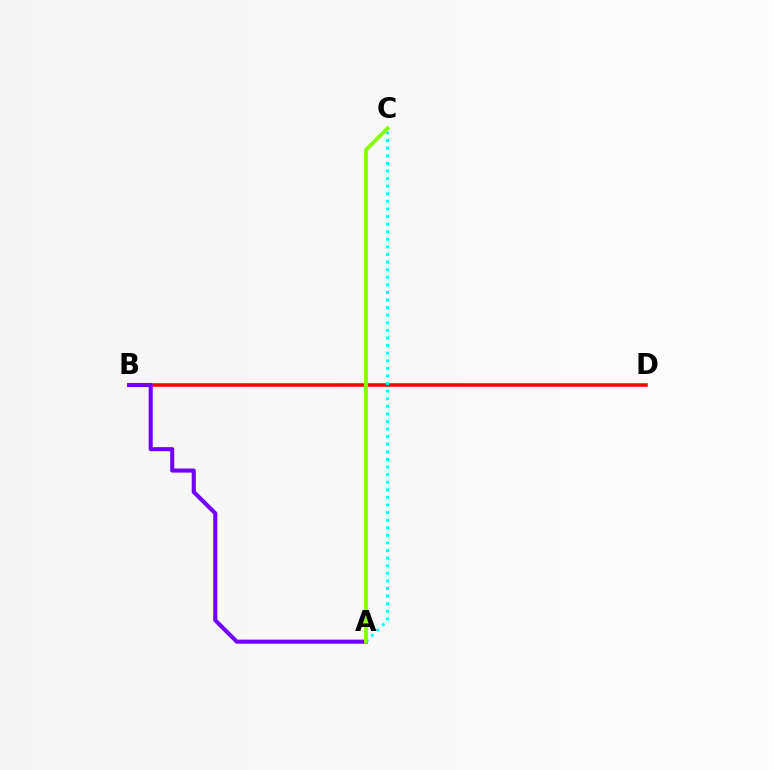{('B', 'D'): [{'color': '#ff0000', 'line_style': 'solid', 'thickness': 2.55}], ('A', 'C'): [{'color': '#00fff6', 'line_style': 'dotted', 'thickness': 2.06}, {'color': '#84ff00', 'line_style': 'solid', 'thickness': 2.72}], ('A', 'B'): [{'color': '#7200ff', 'line_style': 'solid', 'thickness': 2.93}]}